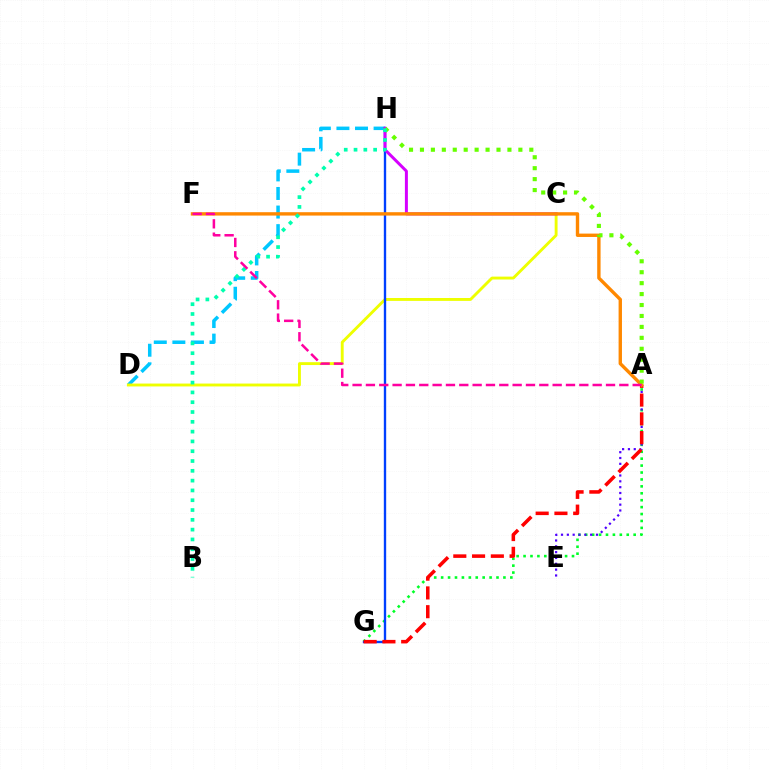{('A', 'G'): [{'color': '#00ff27', 'line_style': 'dotted', 'thickness': 1.88}, {'color': '#ff0000', 'line_style': 'dashed', 'thickness': 2.55}], ('D', 'H'): [{'color': '#00c7ff', 'line_style': 'dashed', 'thickness': 2.52}], ('C', 'D'): [{'color': '#eeff00', 'line_style': 'solid', 'thickness': 2.07}], ('G', 'H'): [{'color': '#003fff', 'line_style': 'solid', 'thickness': 1.7}], ('C', 'H'): [{'color': '#d600ff', 'line_style': 'solid', 'thickness': 2.15}], ('A', 'E'): [{'color': '#4f00ff', 'line_style': 'dotted', 'thickness': 1.58}], ('A', 'F'): [{'color': '#ff8800', 'line_style': 'solid', 'thickness': 2.43}, {'color': '#ff00a0', 'line_style': 'dashed', 'thickness': 1.81}], ('A', 'H'): [{'color': '#66ff00', 'line_style': 'dotted', 'thickness': 2.97}], ('B', 'H'): [{'color': '#00ffaf', 'line_style': 'dotted', 'thickness': 2.66}]}